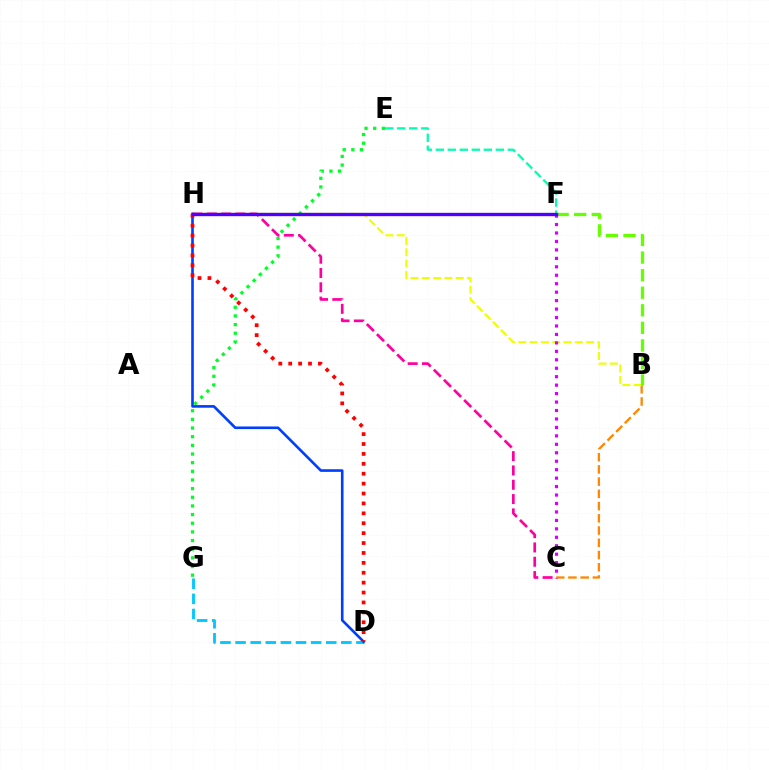{('B', 'C'): [{'color': '#ff8800', 'line_style': 'dashed', 'thickness': 1.66}], ('B', 'H'): [{'color': '#eeff00', 'line_style': 'dashed', 'thickness': 1.54}], ('E', 'G'): [{'color': '#00ff27', 'line_style': 'dotted', 'thickness': 2.35}], ('D', 'G'): [{'color': '#00c7ff', 'line_style': 'dashed', 'thickness': 2.05}], ('E', 'F'): [{'color': '#00ffaf', 'line_style': 'dashed', 'thickness': 1.63}], ('D', 'H'): [{'color': '#003fff', 'line_style': 'solid', 'thickness': 1.89}, {'color': '#ff0000', 'line_style': 'dotted', 'thickness': 2.69}], ('B', 'F'): [{'color': '#66ff00', 'line_style': 'dashed', 'thickness': 2.39}], ('C', 'F'): [{'color': '#d600ff', 'line_style': 'dotted', 'thickness': 2.3}], ('C', 'H'): [{'color': '#ff00a0', 'line_style': 'dashed', 'thickness': 1.94}], ('F', 'H'): [{'color': '#4f00ff', 'line_style': 'solid', 'thickness': 2.42}]}